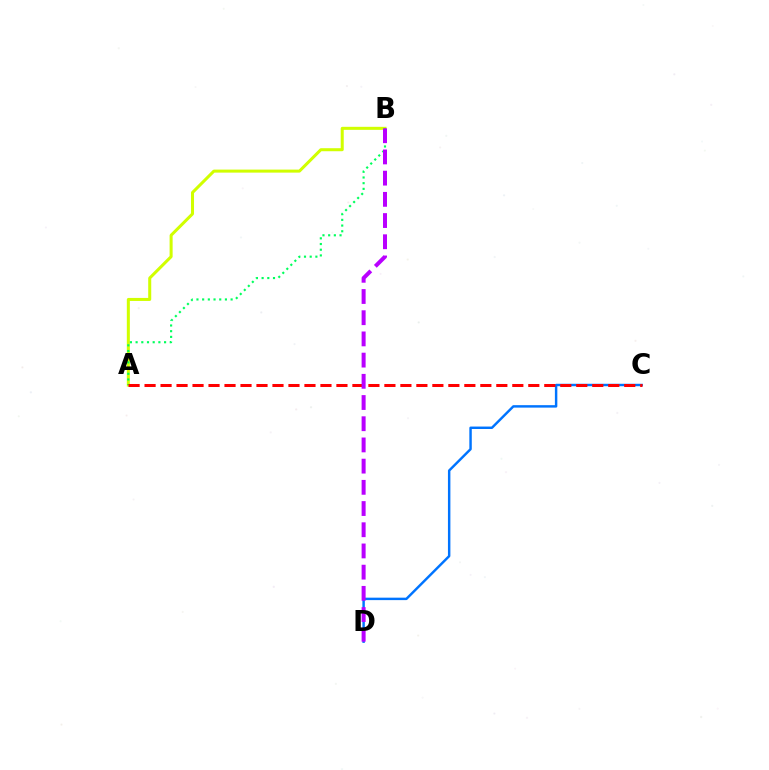{('A', 'B'): [{'color': '#d1ff00', 'line_style': 'solid', 'thickness': 2.18}, {'color': '#00ff5c', 'line_style': 'dotted', 'thickness': 1.55}], ('C', 'D'): [{'color': '#0074ff', 'line_style': 'solid', 'thickness': 1.76}], ('A', 'C'): [{'color': '#ff0000', 'line_style': 'dashed', 'thickness': 2.17}], ('B', 'D'): [{'color': '#b900ff', 'line_style': 'dashed', 'thickness': 2.88}]}